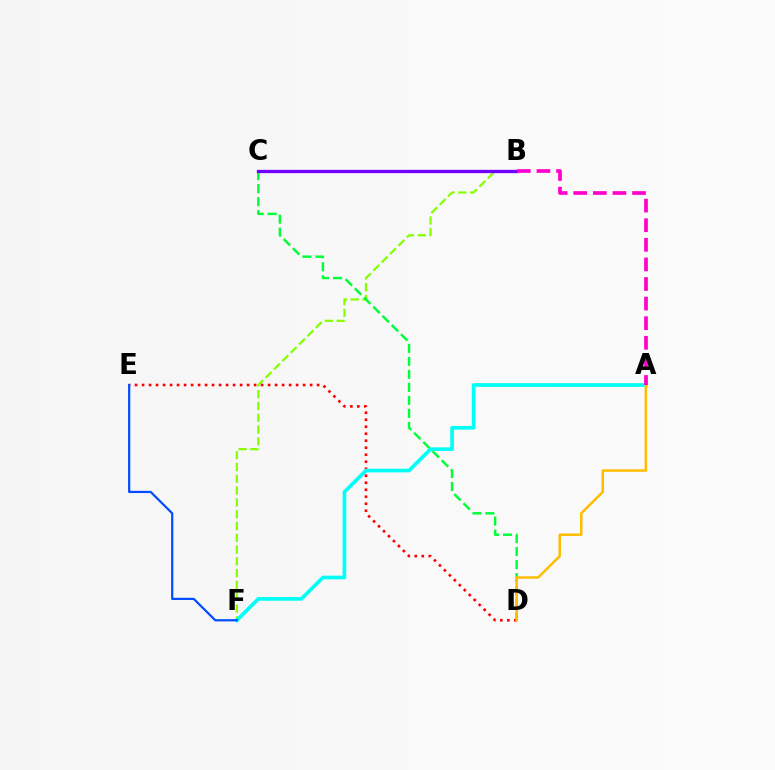{('B', 'F'): [{'color': '#84ff00', 'line_style': 'dashed', 'thickness': 1.6}], ('C', 'D'): [{'color': '#00ff39', 'line_style': 'dashed', 'thickness': 1.77}], ('D', 'E'): [{'color': '#ff0000', 'line_style': 'dotted', 'thickness': 1.9}], ('A', 'F'): [{'color': '#00fff6', 'line_style': 'solid', 'thickness': 2.65}], ('E', 'F'): [{'color': '#004bff', 'line_style': 'solid', 'thickness': 1.58}], ('B', 'C'): [{'color': '#7200ff', 'line_style': 'solid', 'thickness': 2.38}], ('A', 'D'): [{'color': '#ffbd00', 'line_style': 'solid', 'thickness': 1.8}], ('A', 'B'): [{'color': '#ff00cf', 'line_style': 'dashed', 'thickness': 2.66}]}